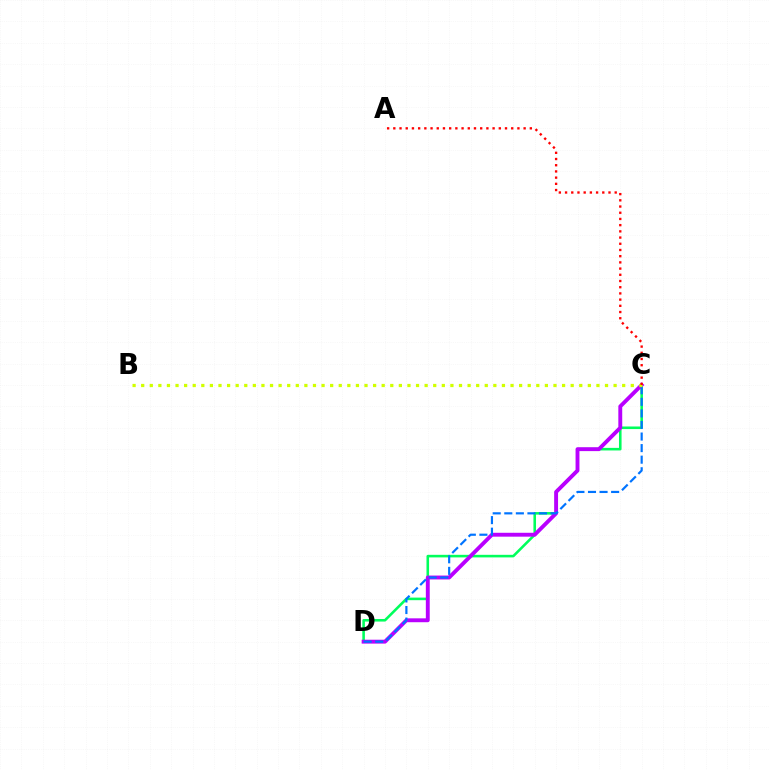{('C', 'D'): [{'color': '#00ff5c', 'line_style': 'solid', 'thickness': 1.86}, {'color': '#b900ff', 'line_style': 'solid', 'thickness': 2.8}, {'color': '#0074ff', 'line_style': 'dashed', 'thickness': 1.57}], ('B', 'C'): [{'color': '#d1ff00', 'line_style': 'dotted', 'thickness': 2.33}], ('A', 'C'): [{'color': '#ff0000', 'line_style': 'dotted', 'thickness': 1.69}]}